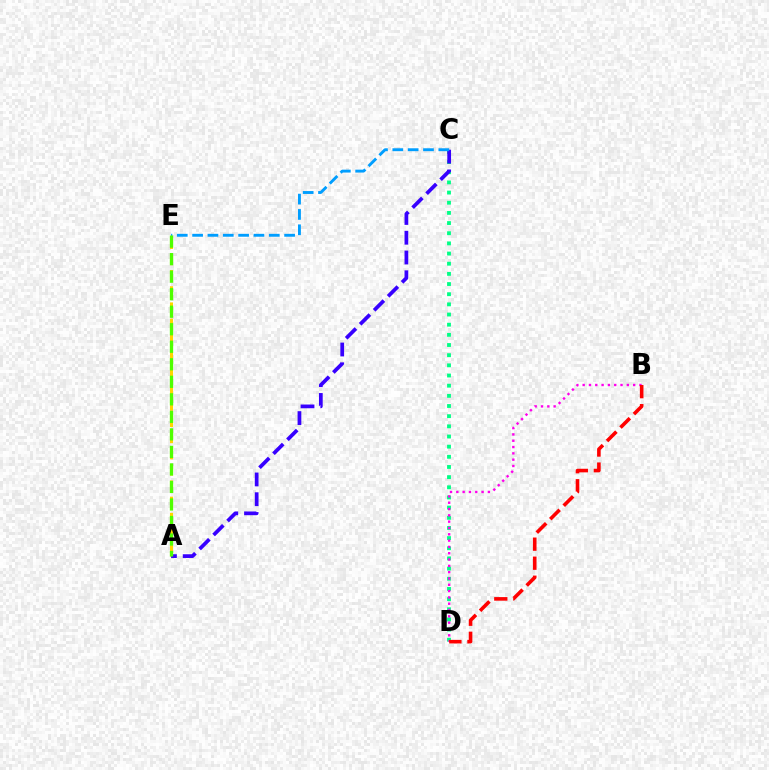{('C', 'D'): [{'color': '#00ff86', 'line_style': 'dotted', 'thickness': 2.76}], ('A', 'E'): [{'color': '#ffd500', 'line_style': 'dashed', 'thickness': 2.2}, {'color': '#4fff00', 'line_style': 'dashed', 'thickness': 2.38}], ('B', 'D'): [{'color': '#ff00ed', 'line_style': 'dotted', 'thickness': 1.72}, {'color': '#ff0000', 'line_style': 'dashed', 'thickness': 2.59}], ('A', 'C'): [{'color': '#3700ff', 'line_style': 'dashed', 'thickness': 2.69}], ('C', 'E'): [{'color': '#009eff', 'line_style': 'dashed', 'thickness': 2.08}]}